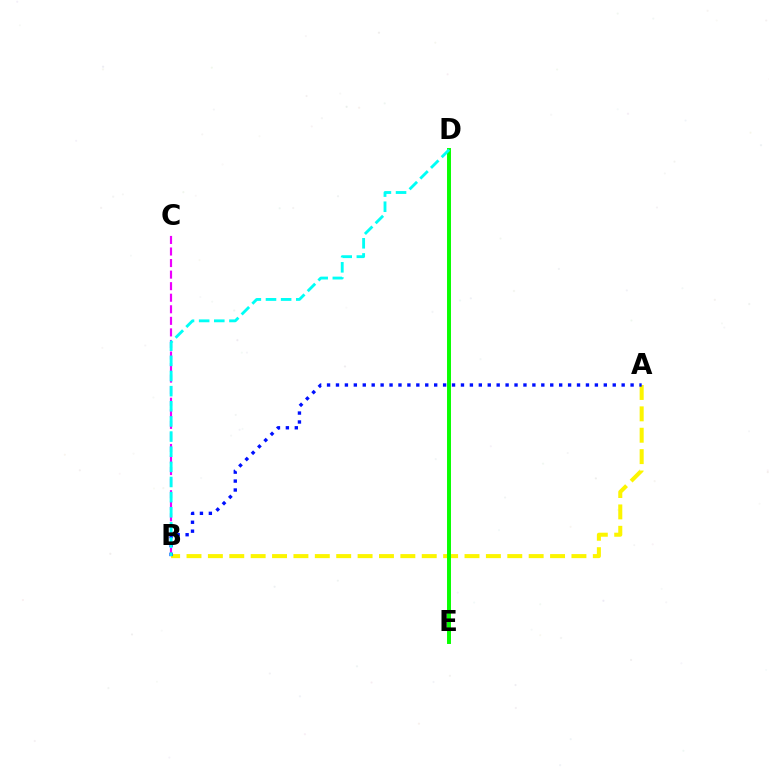{('A', 'B'): [{'color': '#fcf500', 'line_style': 'dashed', 'thickness': 2.91}, {'color': '#0010ff', 'line_style': 'dotted', 'thickness': 2.43}], ('D', 'E'): [{'color': '#ff0000', 'line_style': 'dashed', 'thickness': 1.63}, {'color': '#08ff00', 'line_style': 'solid', 'thickness': 2.84}], ('B', 'C'): [{'color': '#ee00ff', 'line_style': 'dashed', 'thickness': 1.57}], ('B', 'D'): [{'color': '#00fff6', 'line_style': 'dashed', 'thickness': 2.06}]}